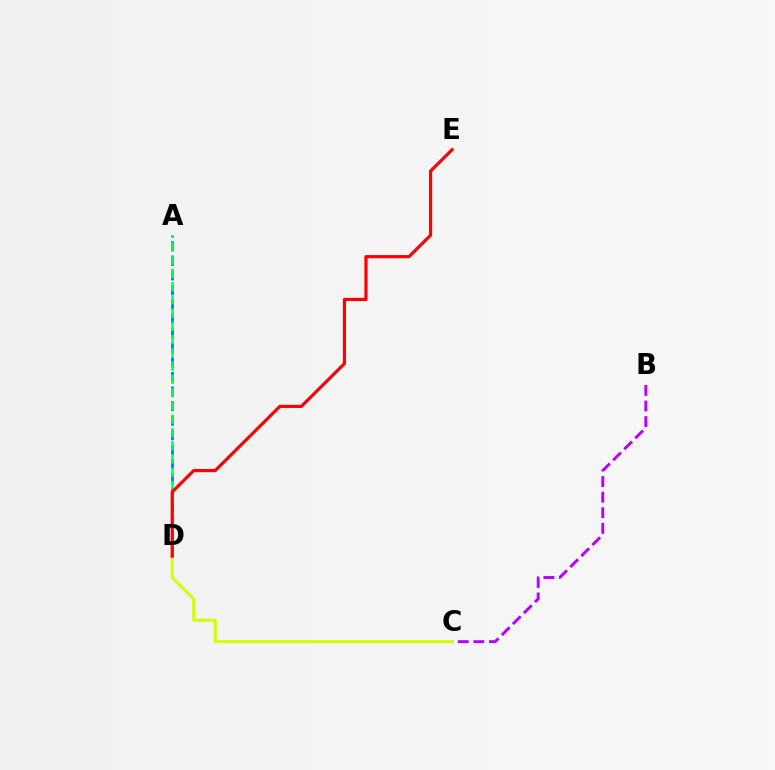{('A', 'D'): [{'color': '#0074ff', 'line_style': 'dashed', 'thickness': 1.97}, {'color': '#00ff5c', 'line_style': 'dashed', 'thickness': 1.8}], ('B', 'C'): [{'color': '#b900ff', 'line_style': 'dashed', 'thickness': 2.12}], ('C', 'D'): [{'color': '#d1ff00', 'line_style': 'solid', 'thickness': 2.13}], ('D', 'E'): [{'color': '#ff0000', 'line_style': 'solid', 'thickness': 2.29}]}